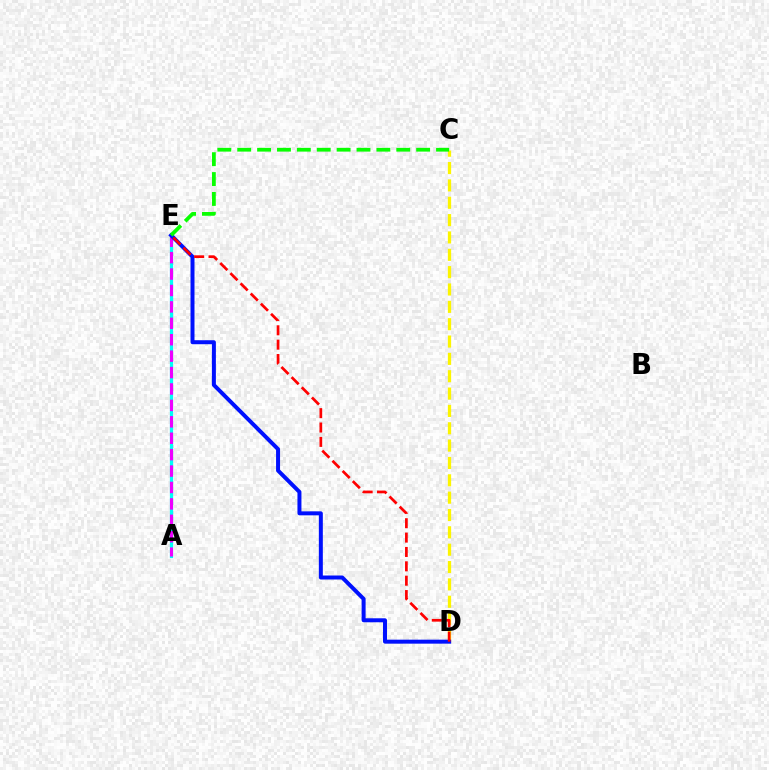{('A', 'E'): [{'color': '#00fff6', 'line_style': 'solid', 'thickness': 2.33}, {'color': '#ee00ff', 'line_style': 'dashed', 'thickness': 2.23}], ('C', 'D'): [{'color': '#fcf500', 'line_style': 'dashed', 'thickness': 2.36}], ('D', 'E'): [{'color': '#0010ff', 'line_style': 'solid', 'thickness': 2.87}, {'color': '#ff0000', 'line_style': 'dashed', 'thickness': 1.95}], ('C', 'E'): [{'color': '#08ff00', 'line_style': 'dashed', 'thickness': 2.7}]}